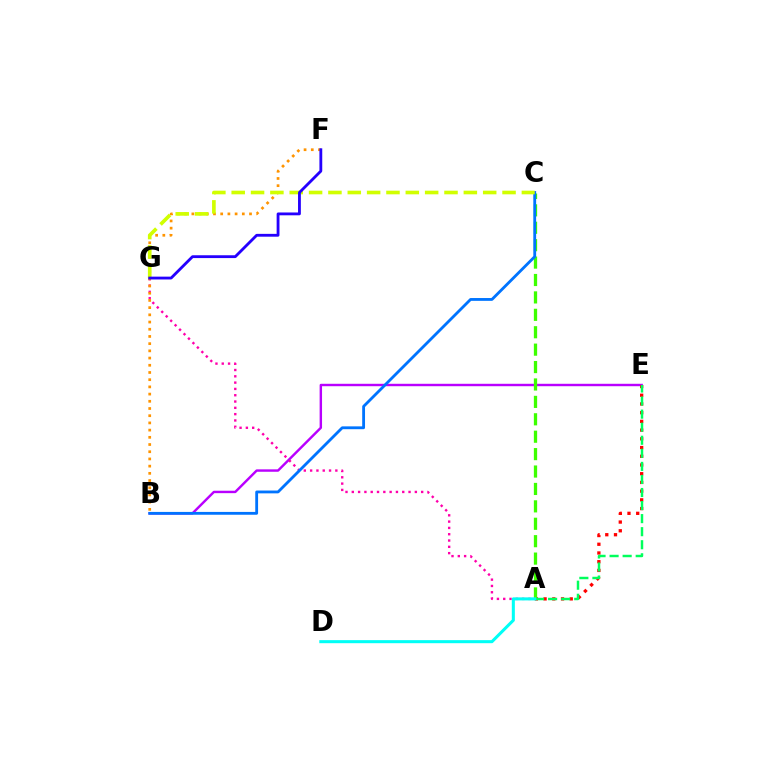{('B', 'E'): [{'color': '#b900ff', 'line_style': 'solid', 'thickness': 1.74}], ('A', 'G'): [{'color': '#ff00ac', 'line_style': 'dotted', 'thickness': 1.71}], ('A', 'E'): [{'color': '#ff0000', 'line_style': 'dotted', 'thickness': 2.37}, {'color': '#00ff5c', 'line_style': 'dashed', 'thickness': 1.77}], ('B', 'F'): [{'color': '#ff9400', 'line_style': 'dotted', 'thickness': 1.96}], ('A', 'C'): [{'color': '#3dff00', 'line_style': 'dashed', 'thickness': 2.37}], ('B', 'C'): [{'color': '#0074ff', 'line_style': 'solid', 'thickness': 2.03}], ('C', 'G'): [{'color': '#d1ff00', 'line_style': 'dashed', 'thickness': 2.63}], ('A', 'D'): [{'color': '#00fff6', 'line_style': 'solid', 'thickness': 2.19}], ('F', 'G'): [{'color': '#2500ff', 'line_style': 'solid', 'thickness': 2.04}]}